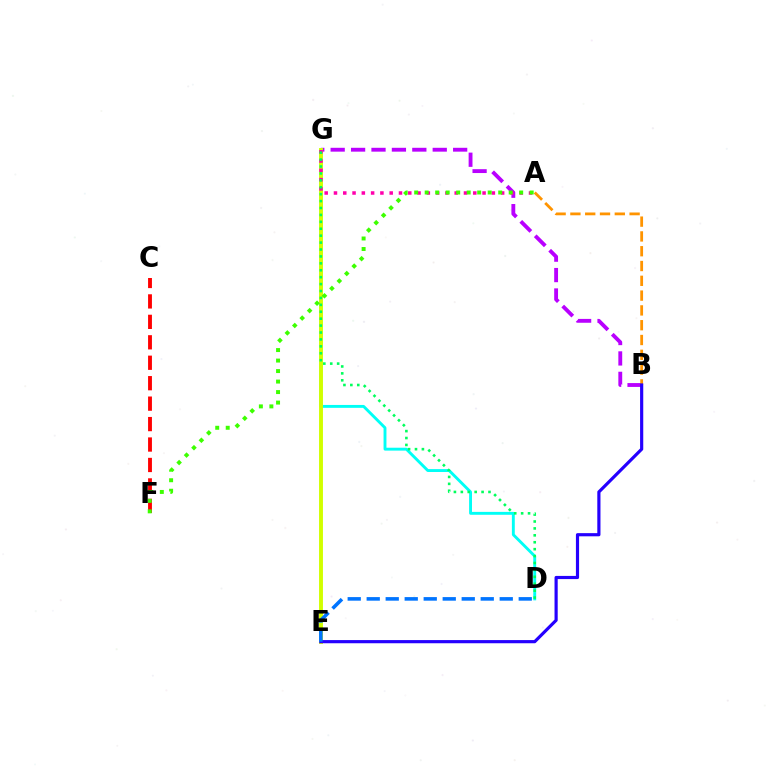{('B', 'G'): [{'color': '#b900ff', 'line_style': 'dashed', 'thickness': 2.77}], ('D', 'G'): [{'color': '#00fff6', 'line_style': 'solid', 'thickness': 2.08}, {'color': '#00ff5c', 'line_style': 'dotted', 'thickness': 1.88}], ('A', 'B'): [{'color': '#ff9400', 'line_style': 'dashed', 'thickness': 2.01}], ('E', 'G'): [{'color': '#d1ff00', 'line_style': 'solid', 'thickness': 2.81}], ('B', 'E'): [{'color': '#2500ff', 'line_style': 'solid', 'thickness': 2.28}], ('C', 'F'): [{'color': '#ff0000', 'line_style': 'dashed', 'thickness': 2.78}], ('A', 'G'): [{'color': '#ff00ac', 'line_style': 'dotted', 'thickness': 2.52}], ('A', 'F'): [{'color': '#3dff00', 'line_style': 'dotted', 'thickness': 2.85}], ('D', 'E'): [{'color': '#0074ff', 'line_style': 'dashed', 'thickness': 2.58}]}